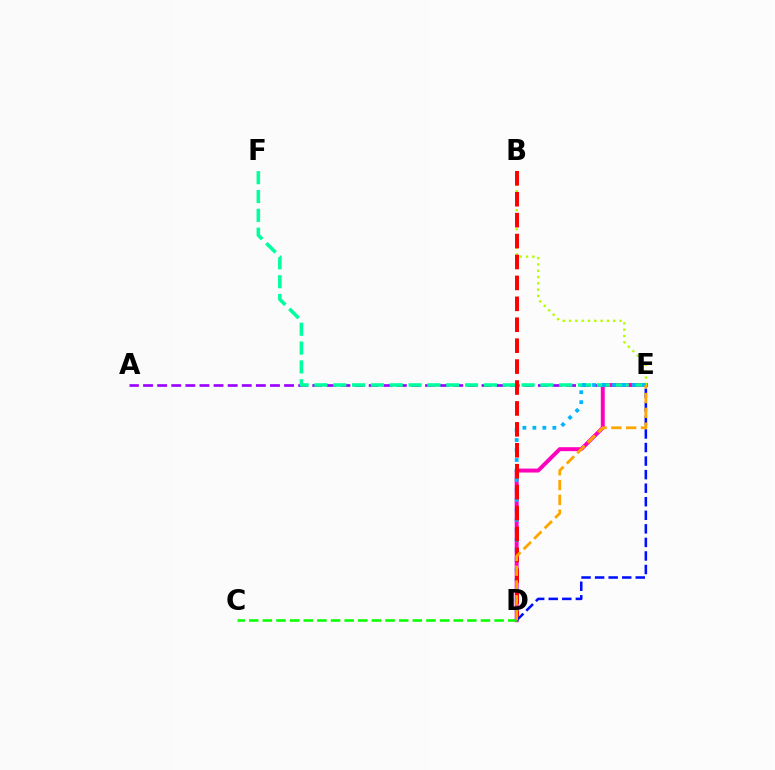{('A', 'E'): [{'color': '#9b00ff', 'line_style': 'dashed', 'thickness': 1.92}], ('D', 'E'): [{'color': '#ff00bd', 'line_style': 'solid', 'thickness': 2.83}, {'color': '#00b5ff', 'line_style': 'dotted', 'thickness': 2.71}, {'color': '#0010ff', 'line_style': 'dashed', 'thickness': 1.84}, {'color': '#ffa500', 'line_style': 'dashed', 'thickness': 2.01}], ('B', 'E'): [{'color': '#b3ff00', 'line_style': 'dotted', 'thickness': 1.71}], ('E', 'F'): [{'color': '#00ff9d', 'line_style': 'dashed', 'thickness': 2.56}], ('C', 'D'): [{'color': '#08ff00', 'line_style': 'dashed', 'thickness': 1.85}], ('B', 'D'): [{'color': '#ff0000', 'line_style': 'dashed', 'thickness': 2.84}]}